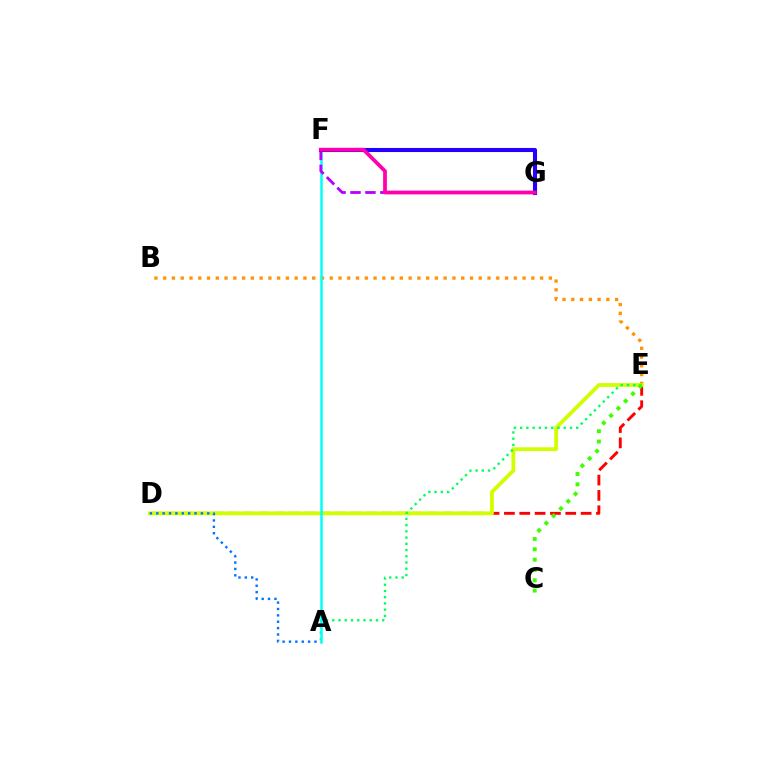{('B', 'E'): [{'color': '#ff9400', 'line_style': 'dotted', 'thickness': 2.38}], ('D', 'E'): [{'color': '#ff0000', 'line_style': 'dashed', 'thickness': 2.08}, {'color': '#d1ff00', 'line_style': 'solid', 'thickness': 2.76}], ('A', 'D'): [{'color': '#0074ff', 'line_style': 'dotted', 'thickness': 1.73}], ('A', 'E'): [{'color': '#00ff5c', 'line_style': 'dotted', 'thickness': 1.69}], ('A', 'F'): [{'color': '#00fff6', 'line_style': 'solid', 'thickness': 1.8}], ('F', 'G'): [{'color': '#b900ff', 'line_style': 'dashed', 'thickness': 2.03}, {'color': '#2500ff', 'line_style': 'solid', 'thickness': 2.94}, {'color': '#ff00ac', 'line_style': 'solid', 'thickness': 2.71}], ('C', 'E'): [{'color': '#3dff00', 'line_style': 'dotted', 'thickness': 2.81}]}